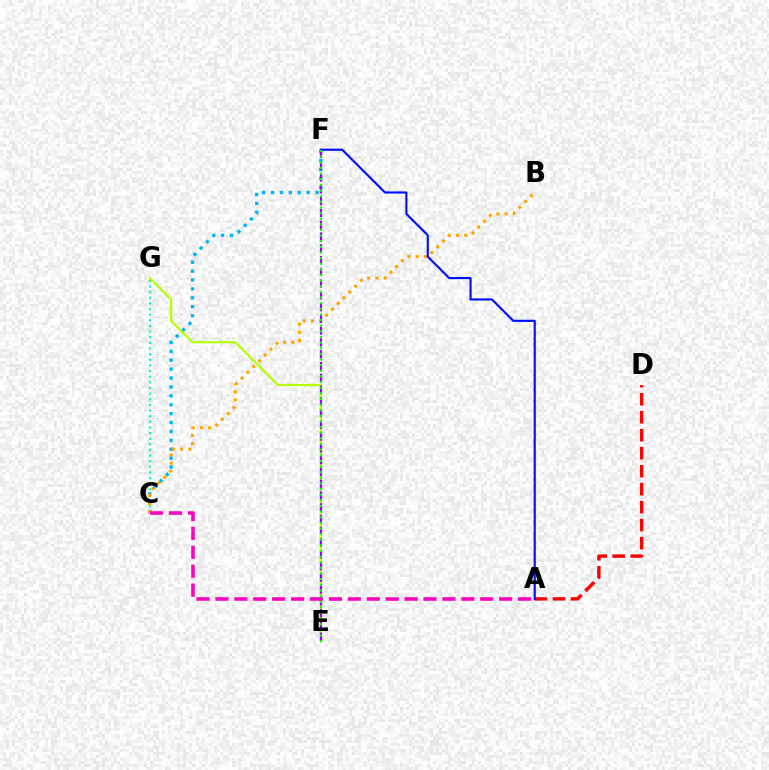{('C', 'G'): [{'color': '#00ff9d', 'line_style': 'dotted', 'thickness': 1.53}], ('C', 'F'): [{'color': '#00b5ff', 'line_style': 'dotted', 'thickness': 2.42}], ('E', 'G'): [{'color': '#b3ff00', 'line_style': 'solid', 'thickness': 1.56}], ('B', 'C'): [{'color': '#ffa500', 'line_style': 'dotted', 'thickness': 2.23}], ('A', 'D'): [{'color': '#ff0000', 'line_style': 'dashed', 'thickness': 2.44}], ('E', 'F'): [{'color': '#9b00ff', 'line_style': 'dashed', 'thickness': 1.6}, {'color': '#08ff00', 'line_style': 'dotted', 'thickness': 1.53}], ('A', 'F'): [{'color': '#0010ff', 'line_style': 'solid', 'thickness': 1.55}], ('A', 'C'): [{'color': '#ff00bd', 'line_style': 'dashed', 'thickness': 2.57}]}